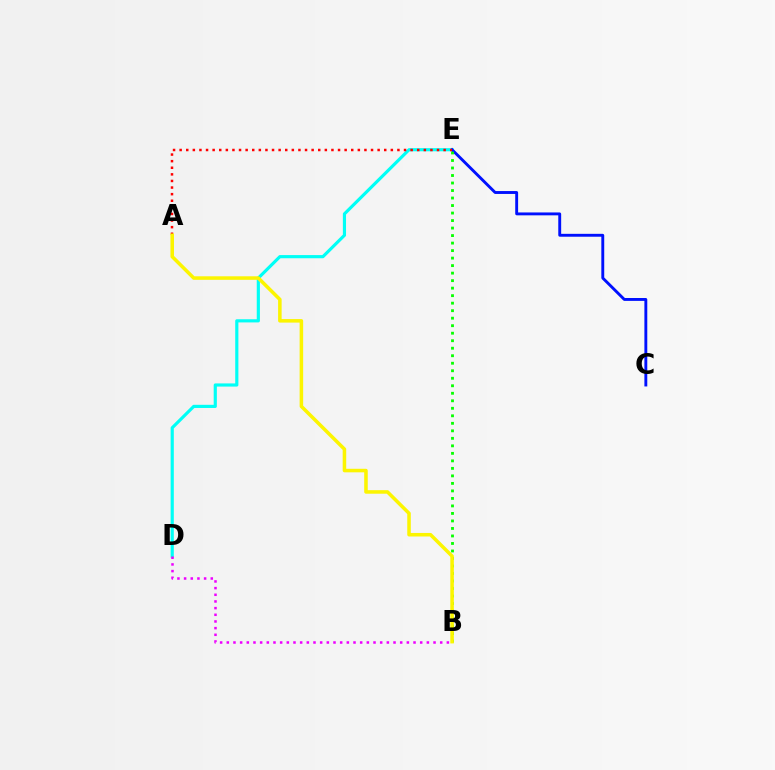{('D', 'E'): [{'color': '#00fff6', 'line_style': 'solid', 'thickness': 2.28}], ('C', 'E'): [{'color': '#0010ff', 'line_style': 'solid', 'thickness': 2.08}], ('B', 'E'): [{'color': '#08ff00', 'line_style': 'dotted', 'thickness': 2.04}], ('A', 'E'): [{'color': '#ff0000', 'line_style': 'dotted', 'thickness': 1.79}], ('A', 'B'): [{'color': '#fcf500', 'line_style': 'solid', 'thickness': 2.55}], ('B', 'D'): [{'color': '#ee00ff', 'line_style': 'dotted', 'thickness': 1.81}]}